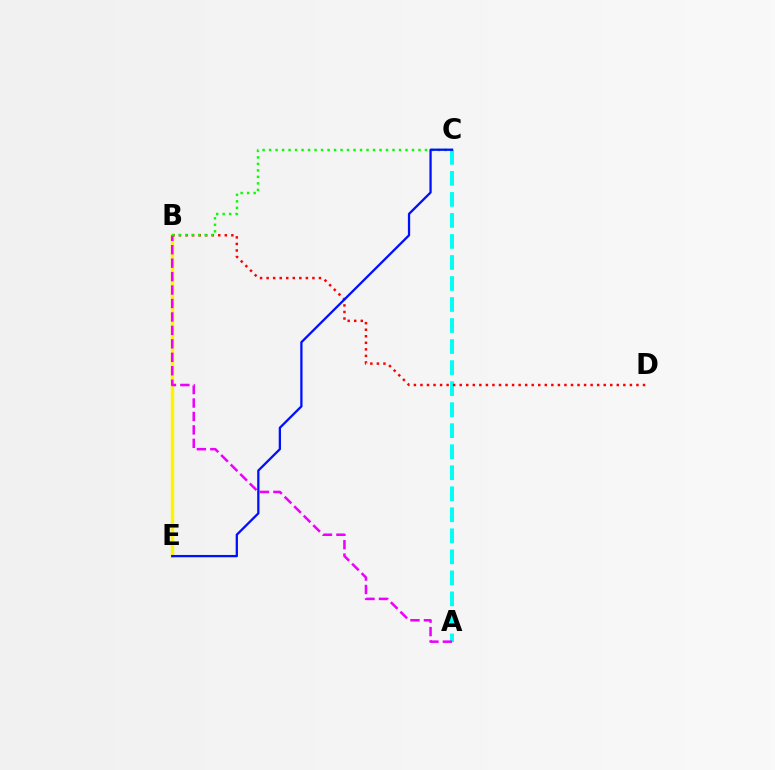{('A', 'C'): [{'color': '#00fff6', 'line_style': 'dashed', 'thickness': 2.86}], ('B', 'E'): [{'color': '#fcf500', 'line_style': 'solid', 'thickness': 2.5}], ('A', 'B'): [{'color': '#ee00ff', 'line_style': 'dashed', 'thickness': 1.83}], ('B', 'D'): [{'color': '#ff0000', 'line_style': 'dotted', 'thickness': 1.78}], ('B', 'C'): [{'color': '#08ff00', 'line_style': 'dotted', 'thickness': 1.76}], ('C', 'E'): [{'color': '#0010ff', 'line_style': 'solid', 'thickness': 1.65}]}